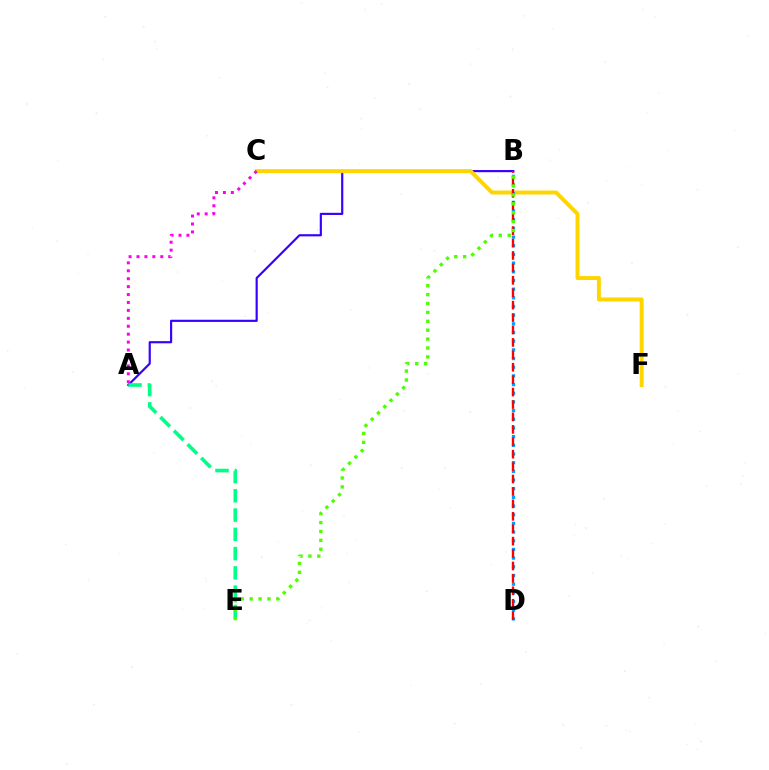{('A', 'B'): [{'color': '#3700ff', 'line_style': 'solid', 'thickness': 1.56}], ('C', 'F'): [{'color': '#ffd500', 'line_style': 'solid', 'thickness': 2.86}], ('A', 'E'): [{'color': '#00ff86', 'line_style': 'dashed', 'thickness': 2.62}], ('A', 'C'): [{'color': '#ff00ed', 'line_style': 'dotted', 'thickness': 2.15}], ('B', 'D'): [{'color': '#009eff', 'line_style': 'dotted', 'thickness': 2.36}, {'color': '#ff0000', 'line_style': 'dashed', 'thickness': 1.69}], ('B', 'E'): [{'color': '#4fff00', 'line_style': 'dotted', 'thickness': 2.42}]}